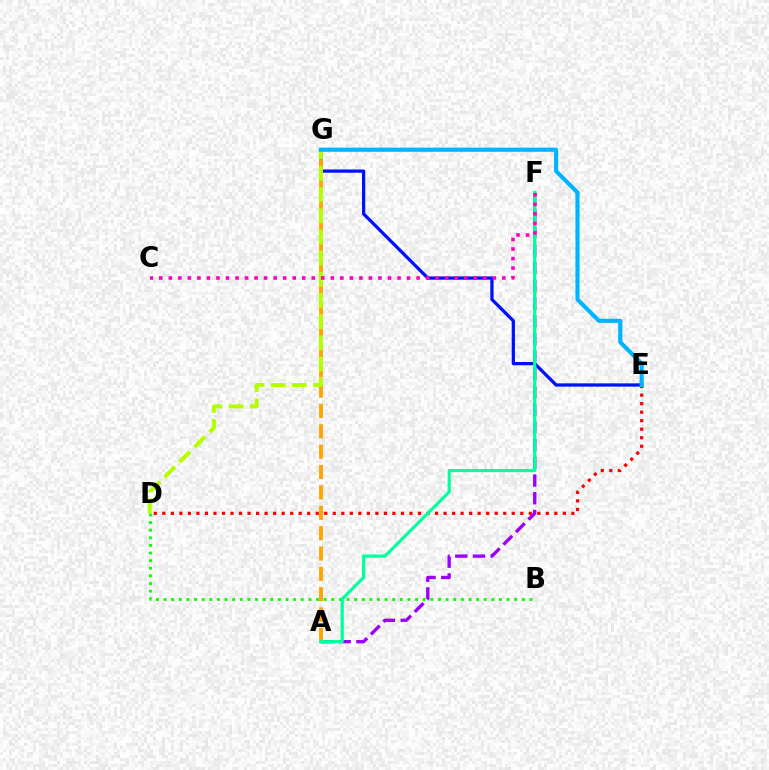{('E', 'G'): [{'color': '#0010ff', 'line_style': 'solid', 'thickness': 2.35}, {'color': '#00b5ff', 'line_style': 'solid', 'thickness': 2.97}], ('A', 'F'): [{'color': '#9b00ff', 'line_style': 'dashed', 'thickness': 2.41}, {'color': '#00ff9d', 'line_style': 'solid', 'thickness': 2.27}], ('B', 'D'): [{'color': '#08ff00', 'line_style': 'dotted', 'thickness': 2.07}], ('A', 'G'): [{'color': '#ffa500', 'line_style': 'dashed', 'thickness': 2.77}], ('D', 'E'): [{'color': '#ff0000', 'line_style': 'dotted', 'thickness': 2.32}], ('D', 'G'): [{'color': '#b3ff00', 'line_style': 'dashed', 'thickness': 2.88}], ('C', 'F'): [{'color': '#ff00bd', 'line_style': 'dotted', 'thickness': 2.59}]}